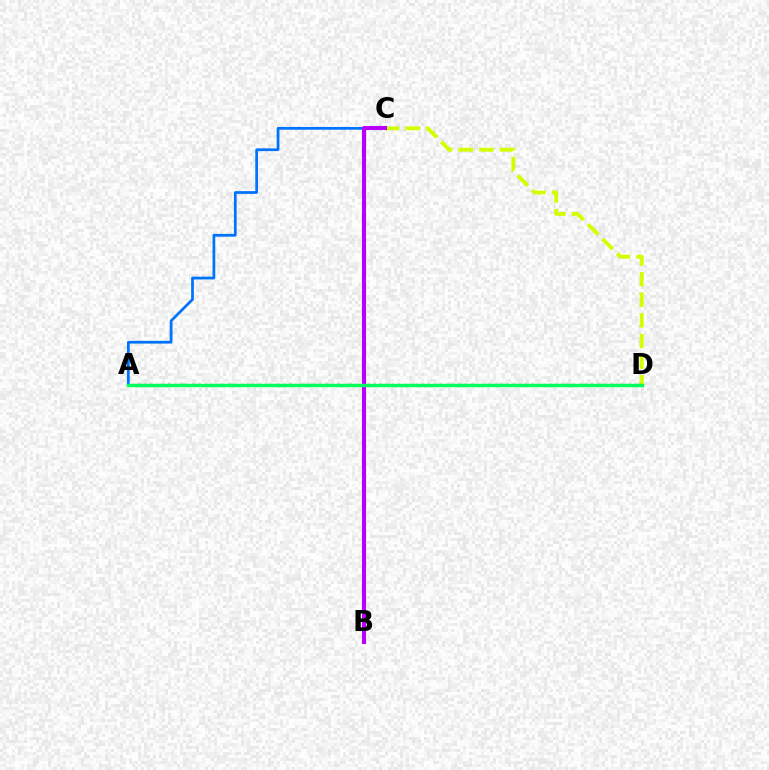{('A', 'C'): [{'color': '#0074ff', 'line_style': 'solid', 'thickness': 1.99}], ('C', 'D'): [{'color': '#d1ff00', 'line_style': 'dashed', 'thickness': 2.8}], ('B', 'C'): [{'color': '#b900ff', 'line_style': 'solid', 'thickness': 2.93}], ('A', 'D'): [{'color': '#ff0000', 'line_style': 'dotted', 'thickness': 1.64}, {'color': '#00ff5c', 'line_style': 'solid', 'thickness': 2.47}]}